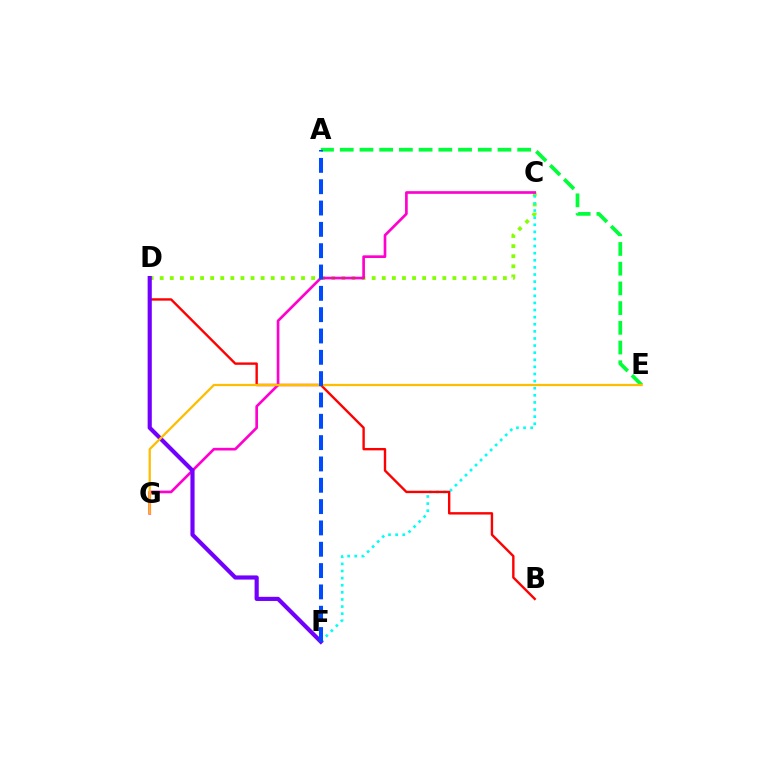{('C', 'D'): [{'color': '#84ff00', 'line_style': 'dotted', 'thickness': 2.74}], ('C', 'F'): [{'color': '#00fff6', 'line_style': 'dotted', 'thickness': 1.93}], ('B', 'D'): [{'color': '#ff0000', 'line_style': 'solid', 'thickness': 1.72}], ('C', 'G'): [{'color': '#ff00cf', 'line_style': 'solid', 'thickness': 1.92}], ('D', 'F'): [{'color': '#7200ff', 'line_style': 'solid', 'thickness': 2.99}], ('A', 'E'): [{'color': '#00ff39', 'line_style': 'dashed', 'thickness': 2.68}], ('E', 'G'): [{'color': '#ffbd00', 'line_style': 'solid', 'thickness': 1.62}], ('A', 'F'): [{'color': '#004bff', 'line_style': 'dashed', 'thickness': 2.9}]}